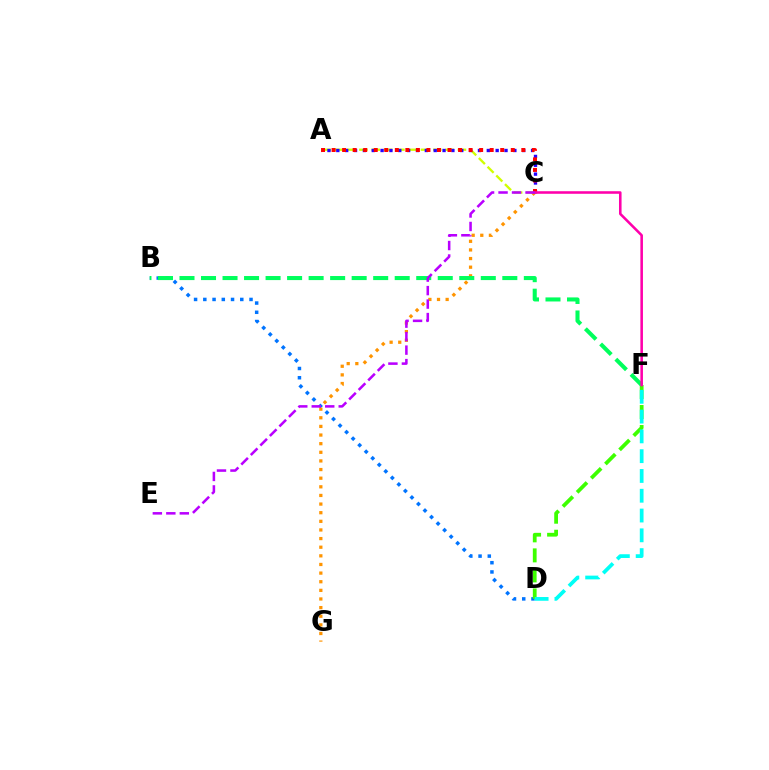{('B', 'D'): [{'color': '#0074ff', 'line_style': 'dotted', 'thickness': 2.51}], ('A', 'C'): [{'color': '#d1ff00', 'line_style': 'dashed', 'thickness': 1.67}, {'color': '#2500ff', 'line_style': 'dotted', 'thickness': 2.41}, {'color': '#ff0000', 'line_style': 'dotted', 'thickness': 2.86}], ('C', 'G'): [{'color': '#ff9400', 'line_style': 'dotted', 'thickness': 2.34}], ('D', 'F'): [{'color': '#3dff00', 'line_style': 'dashed', 'thickness': 2.72}, {'color': '#00fff6', 'line_style': 'dashed', 'thickness': 2.69}], ('B', 'F'): [{'color': '#00ff5c', 'line_style': 'dashed', 'thickness': 2.92}], ('C', 'F'): [{'color': '#ff00ac', 'line_style': 'solid', 'thickness': 1.85}], ('C', 'E'): [{'color': '#b900ff', 'line_style': 'dashed', 'thickness': 1.83}]}